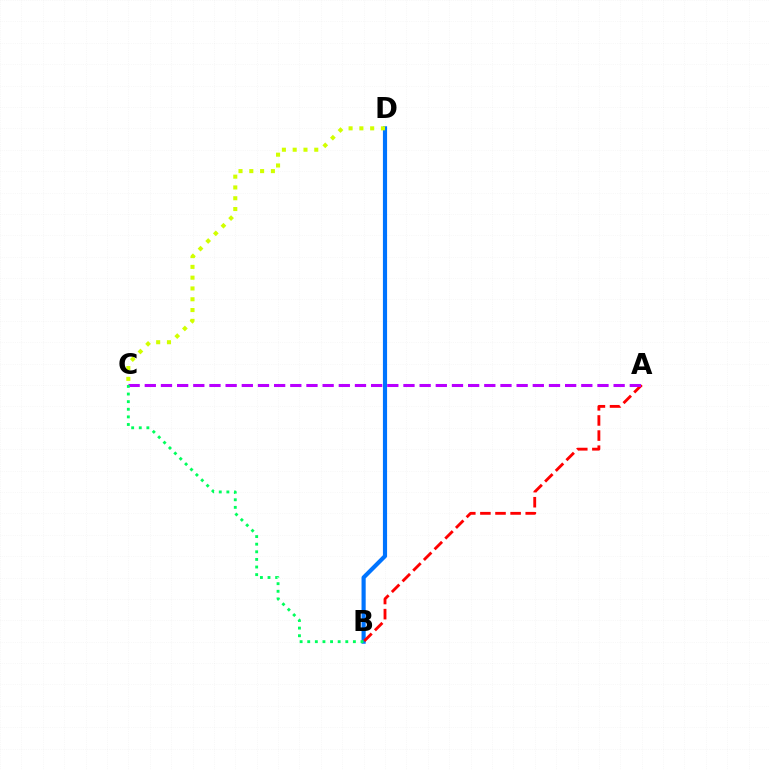{('B', 'D'): [{'color': '#0074ff', 'line_style': 'solid', 'thickness': 2.99}], ('A', 'B'): [{'color': '#ff0000', 'line_style': 'dashed', 'thickness': 2.05}], ('A', 'C'): [{'color': '#b900ff', 'line_style': 'dashed', 'thickness': 2.2}], ('B', 'C'): [{'color': '#00ff5c', 'line_style': 'dotted', 'thickness': 2.07}], ('C', 'D'): [{'color': '#d1ff00', 'line_style': 'dotted', 'thickness': 2.93}]}